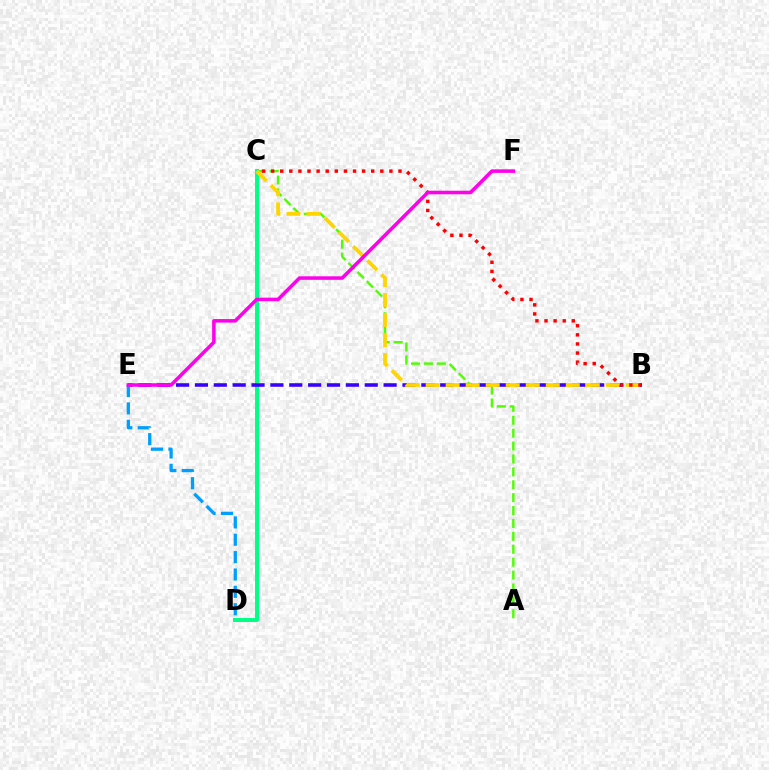{('A', 'C'): [{'color': '#4fff00', 'line_style': 'dashed', 'thickness': 1.75}], ('C', 'D'): [{'color': '#00ff86', 'line_style': 'solid', 'thickness': 2.85}], ('B', 'E'): [{'color': '#3700ff', 'line_style': 'dashed', 'thickness': 2.56}], ('B', 'C'): [{'color': '#ffd500', 'line_style': 'dashed', 'thickness': 2.72}, {'color': '#ff0000', 'line_style': 'dotted', 'thickness': 2.47}], ('D', 'E'): [{'color': '#009eff', 'line_style': 'dashed', 'thickness': 2.36}], ('E', 'F'): [{'color': '#ff00ed', 'line_style': 'solid', 'thickness': 2.55}]}